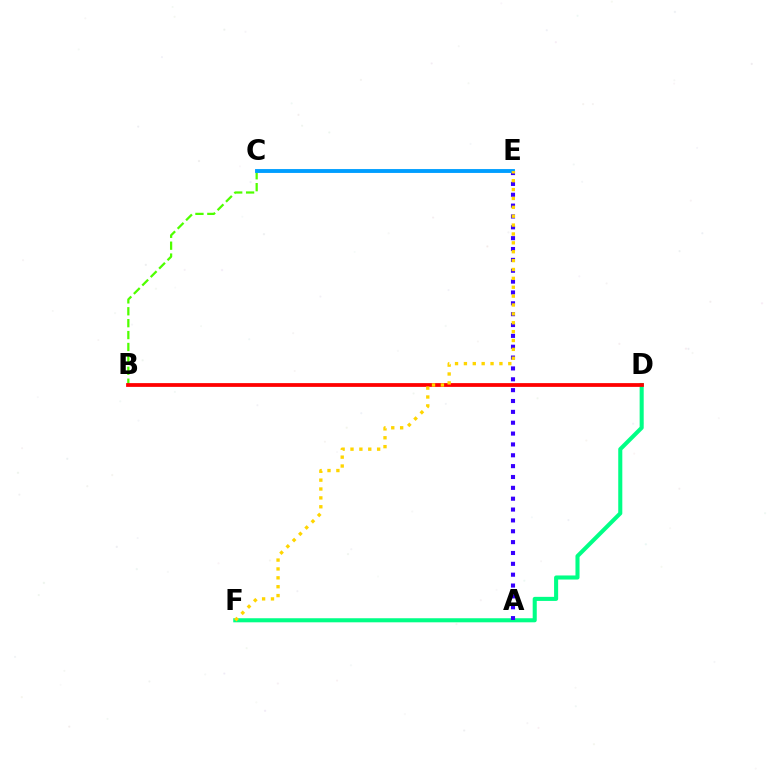{('A', 'F'): [{'color': '#ff00ed', 'line_style': 'solid', 'thickness': 1.81}], ('D', 'F'): [{'color': '#00ff86', 'line_style': 'solid', 'thickness': 2.93}], ('A', 'E'): [{'color': '#3700ff', 'line_style': 'dotted', 'thickness': 2.95}], ('B', 'C'): [{'color': '#4fff00', 'line_style': 'dashed', 'thickness': 1.62}], ('C', 'E'): [{'color': '#009eff', 'line_style': 'solid', 'thickness': 2.79}], ('B', 'D'): [{'color': '#ff0000', 'line_style': 'solid', 'thickness': 2.71}], ('E', 'F'): [{'color': '#ffd500', 'line_style': 'dotted', 'thickness': 2.41}]}